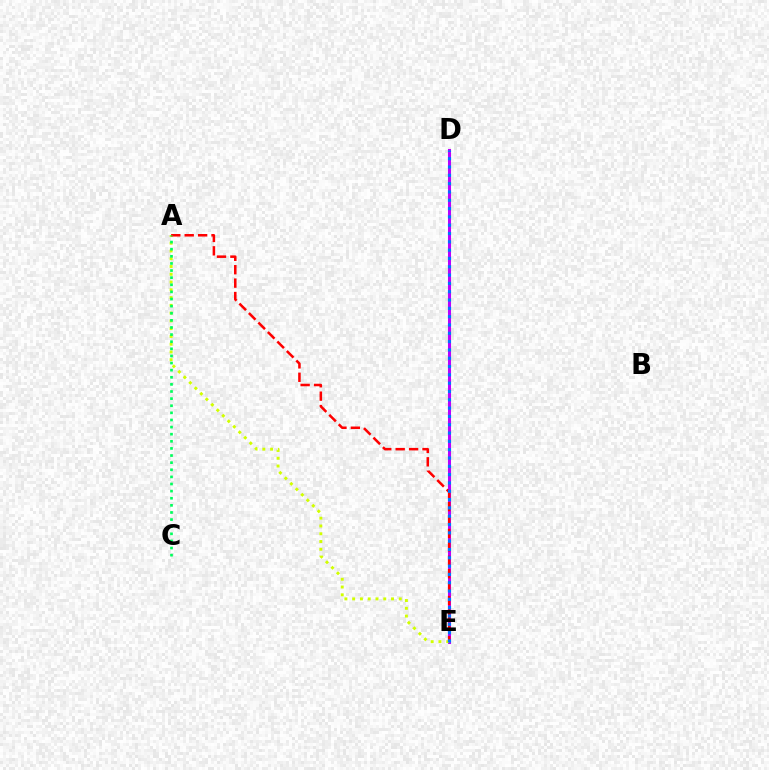{('D', 'E'): [{'color': '#b900ff', 'line_style': 'solid', 'thickness': 2.19}, {'color': '#0074ff', 'line_style': 'dotted', 'thickness': 2.26}], ('A', 'E'): [{'color': '#d1ff00', 'line_style': 'dotted', 'thickness': 2.11}, {'color': '#ff0000', 'line_style': 'dashed', 'thickness': 1.82}], ('A', 'C'): [{'color': '#00ff5c', 'line_style': 'dotted', 'thickness': 1.93}]}